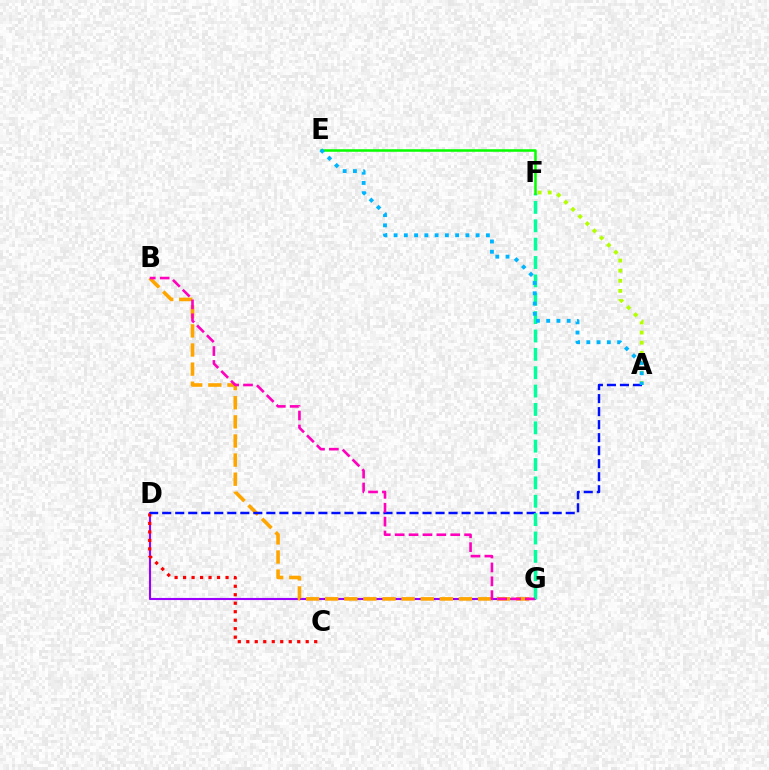{('D', 'G'): [{'color': '#9b00ff', 'line_style': 'solid', 'thickness': 1.52}], ('A', 'F'): [{'color': '#b3ff00', 'line_style': 'dotted', 'thickness': 2.75}], ('B', 'G'): [{'color': '#ffa500', 'line_style': 'dashed', 'thickness': 2.6}, {'color': '#ff00bd', 'line_style': 'dashed', 'thickness': 1.89}], ('C', 'D'): [{'color': '#ff0000', 'line_style': 'dotted', 'thickness': 2.31}], ('A', 'D'): [{'color': '#0010ff', 'line_style': 'dashed', 'thickness': 1.77}], ('F', 'G'): [{'color': '#00ff9d', 'line_style': 'dashed', 'thickness': 2.49}], ('E', 'F'): [{'color': '#08ff00', 'line_style': 'solid', 'thickness': 1.83}], ('A', 'E'): [{'color': '#00b5ff', 'line_style': 'dotted', 'thickness': 2.79}]}